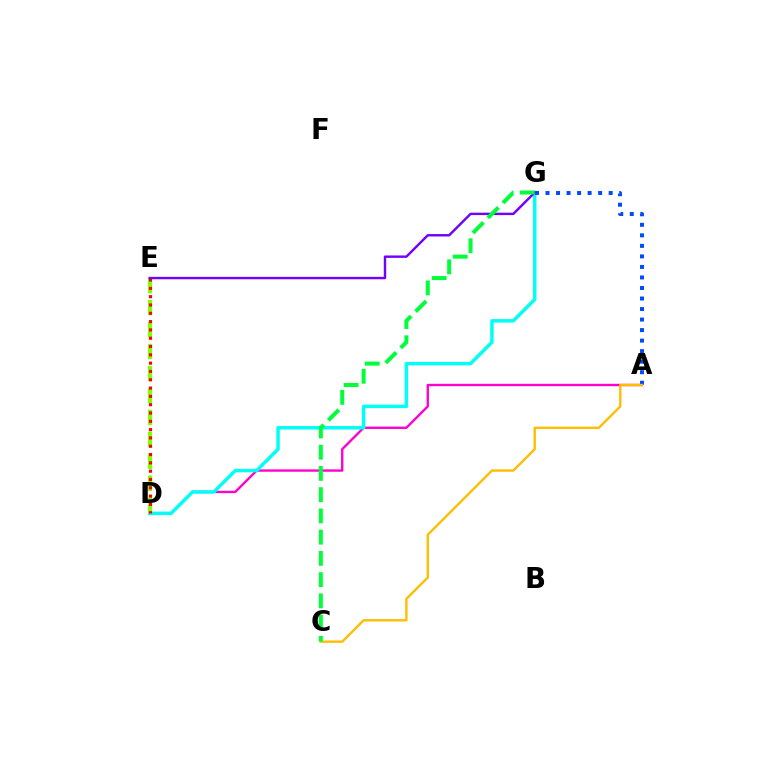{('A', 'D'): [{'color': '#ff00cf', 'line_style': 'solid', 'thickness': 1.71}], ('D', 'G'): [{'color': '#00fff6', 'line_style': 'solid', 'thickness': 2.5}], ('D', 'E'): [{'color': '#84ff00', 'line_style': 'dashed', 'thickness': 2.98}, {'color': '#ff0000', 'line_style': 'dotted', 'thickness': 2.26}], ('A', 'G'): [{'color': '#004bff', 'line_style': 'dotted', 'thickness': 2.86}], ('E', 'G'): [{'color': '#7200ff', 'line_style': 'solid', 'thickness': 1.74}], ('A', 'C'): [{'color': '#ffbd00', 'line_style': 'solid', 'thickness': 1.7}], ('C', 'G'): [{'color': '#00ff39', 'line_style': 'dashed', 'thickness': 2.89}]}